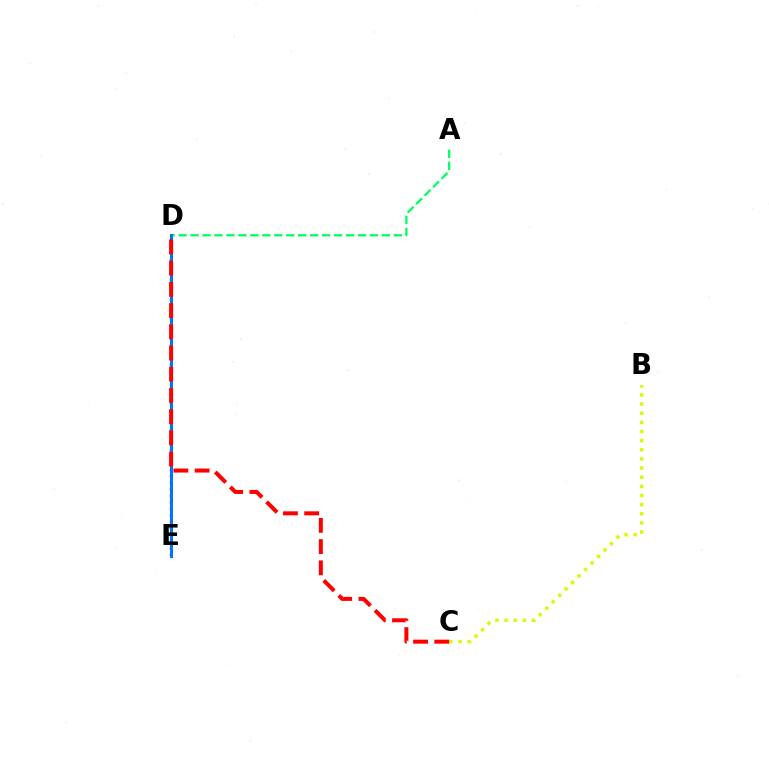{('D', 'E'): [{'color': '#b900ff', 'line_style': 'dotted', 'thickness': 1.78}, {'color': '#0074ff', 'line_style': 'solid', 'thickness': 2.16}], ('A', 'D'): [{'color': '#00ff5c', 'line_style': 'dashed', 'thickness': 1.62}], ('B', 'C'): [{'color': '#d1ff00', 'line_style': 'dotted', 'thickness': 2.48}], ('C', 'D'): [{'color': '#ff0000', 'line_style': 'dashed', 'thickness': 2.88}]}